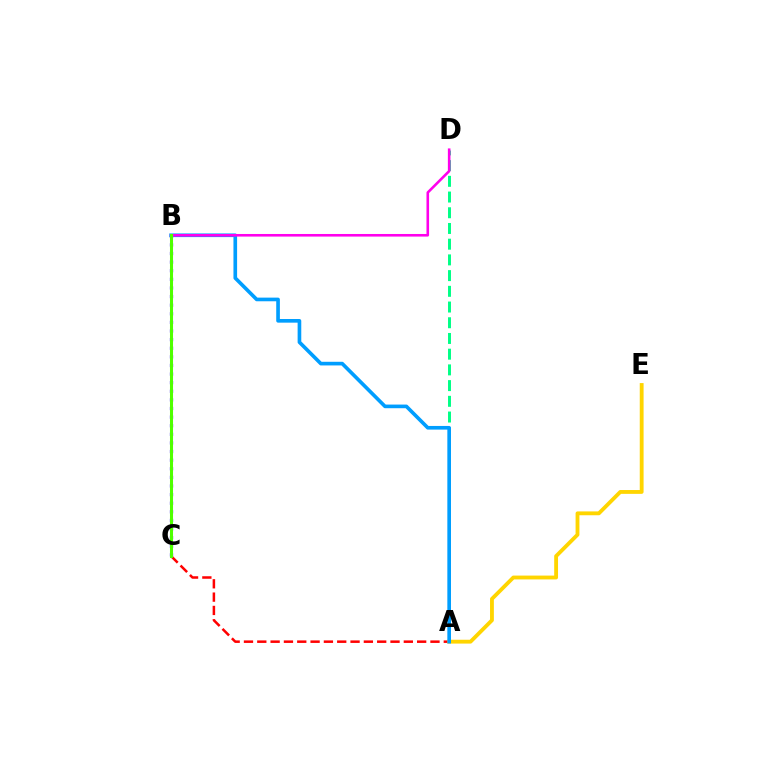{('A', 'C'): [{'color': '#ff0000', 'line_style': 'dashed', 'thickness': 1.81}], ('A', 'E'): [{'color': '#ffd500', 'line_style': 'solid', 'thickness': 2.76}], ('A', 'D'): [{'color': '#00ff86', 'line_style': 'dashed', 'thickness': 2.13}], ('B', 'C'): [{'color': '#3700ff', 'line_style': 'dotted', 'thickness': 2.34}, {'color': '#4fff00', 'line_style': 'solid', 'thickness': 2.2}], ('A', 'B'): [{'color': '#009eff', 'line_style': 'solid', 'thickness': 2.63}], ('B', 'D'): [{'color': '#ff00ed', 'line_style': 'solid', 'thickness': 1.87}]}